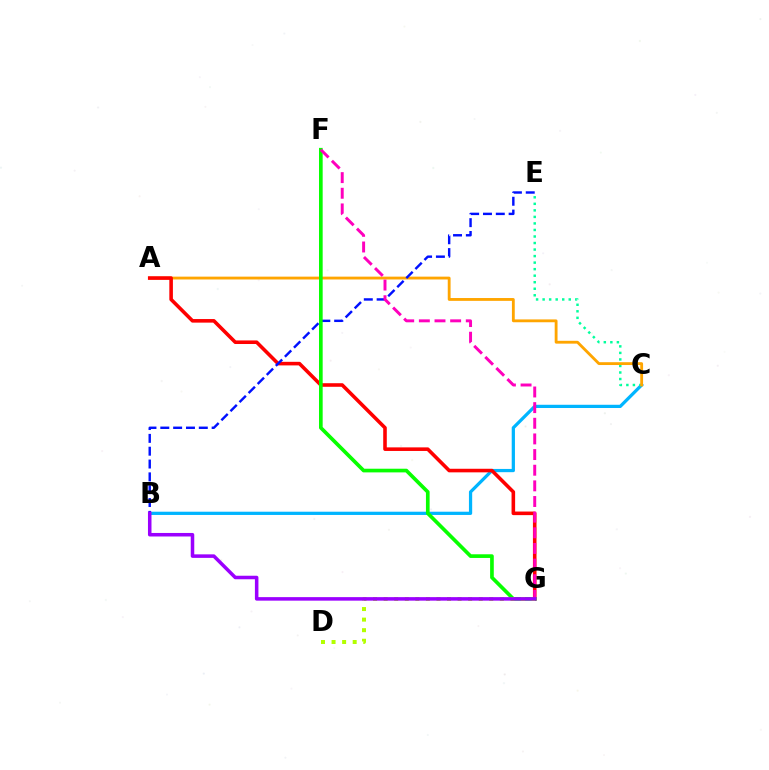{('B', 'C'): [{'color': '#00b5ff', 'line_style': 'solid', 'thickness': 2.33}], ('C', 'E'): [{'color': '#00ff9d', 'line_style': 'dotted', 'thickness': 1.77}], ('A', 'C'): [{'color': '#ffa500', 'line_style': 'solid', 'thickness': 2.04}], ('A', 'G'): [{'color': '#ff0000', 'line_style': 'solid', 'thickness': 2.58}], ('B', 'E'): [{'color': '#0010ff', 'line_style': 'dashed', 'thickness': 1.74}], ('F', 'G'): [{'color': '#08ff00', 'line_style': 'solid', 'thickness': 2.64}, {'color': '#ff00bd', 'line_style': 'dashed', 'thickness': 2.13}], ('D', 'G'): [{'color': '#b3ff00', 'line_style': 'dotted', 'thickness': 2.87}], ('B', 'G'): [{'color': '#9b00ff', 'line_style': 'solid', 'thickness': 2.54}]}